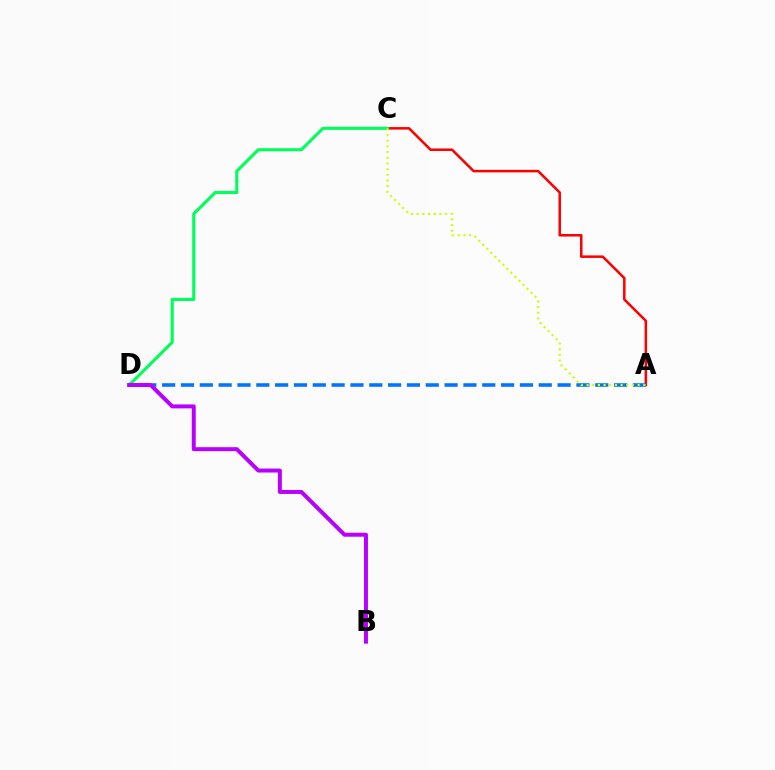{('A', 'C'): [{'color': '#ff0000', 'line_style': 'solid', 'thickness': 1.82}, {'color': '#d1ff00', 'line_style': 'dotted', 'thickness': 1.54}], ('A', 'D'): [{'color': '#0074ff', 'line_style': 'dashed', 'thickness': 2.56}], ('C', 'D'): [{'color': '#00ff5c', 'line_style': 'solid', 'thickness': 2.23}], ('B', 'D'): [{'color': '#b900ff', 'line_style': 'solid', 'thickness': 2.86}]}